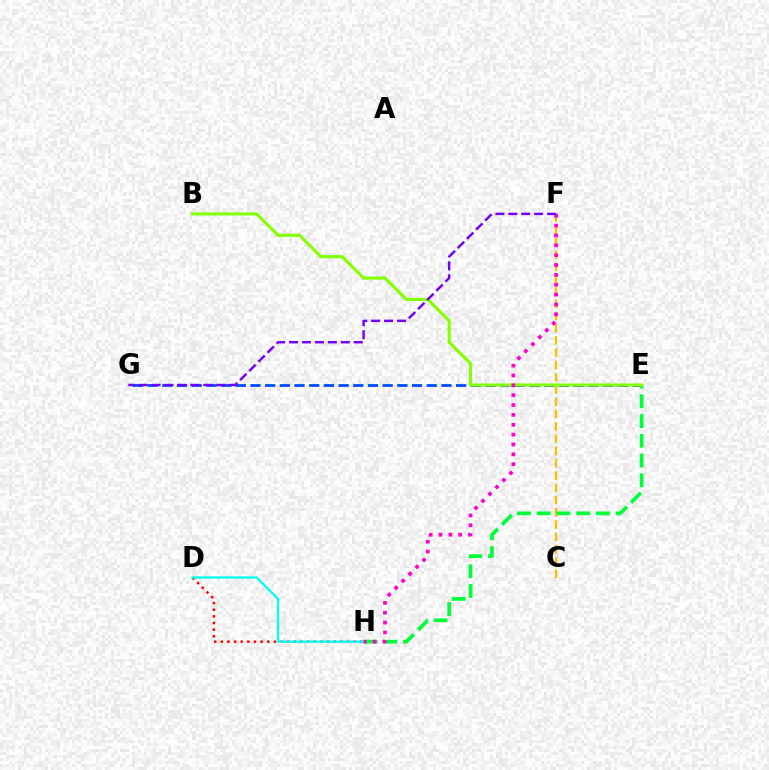{('C', 'F'): [{'color': '#ffbd00', 'line_style': 'dashed', 'thickness': 1.67}], ('E', 'G'): [{'color': '#004bff', 'line_style': 'dashed', 'thickness': 2.0}], ('D', 'H'): [{'color': '#ff0000', 'line_style': 'dotted', 'thickness': 1.8}, {'color': '#00fff6', 'line_style': 'solid', 'thickness': 1.63}], ('E', 'H'): [{'color': '#00ff39', 'line_style': 'dashed', 'thickness': 2.68}], ('B', 'E'): [{'color': '#84ff00', 'line_style': 'solid', 'thickness': 2.22}], ('F', 'H'): [{'color': '#ff00cf', 'line_style': 'dotted', 'thickness': 2.68}], ('F', 'G'): [{'color': '#7200ff', 'line_style': 'dashed', 'thickness': 1.76}]}